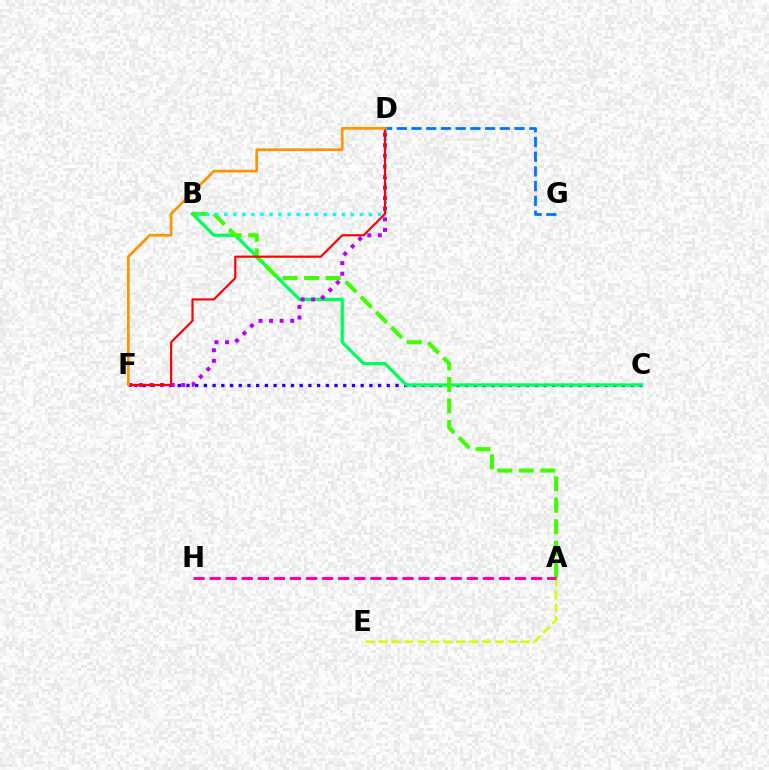{('D', 'G'): [{'color': '#0074ff', 'line_style': 'dashed', 'thickness': 2.0}], ('A', 'E'): [{'color': '#d1ff00', 'line_style': 'dashed', 'thickness': 1.76}], ('C', 'F'): [{'color': '#2500ff', 'line_style': 'dotted', 'thickness': 2.37}], ('B', 'C'): [{'color': '#00ff5c', 'line_style': 'solid', 'thickness': 2.35}], ('D', 'F'): [{'color': '#b900ff', 'line_style': 'dotted', 'thickness': 2.87}, {'color': '#ff0000', 'line_style': 'solid', 'thickness': 1.56}, {'color': '#ff9400', 'line_style': 'solid', 'thickness': 1.94}], ('A', 'B'): [{'color': '#3dff00', 'line_style': 'dashed', 'thickness': 2.92}], ('B', 'D'): [{'color': '#00fff6', 'line_style': 'dotted', 'thickness': 2.46}], ('A', 'H'): [{'color': '#ff00ac', 'line_style': 'dashed', 'thickness': 2.18}]}